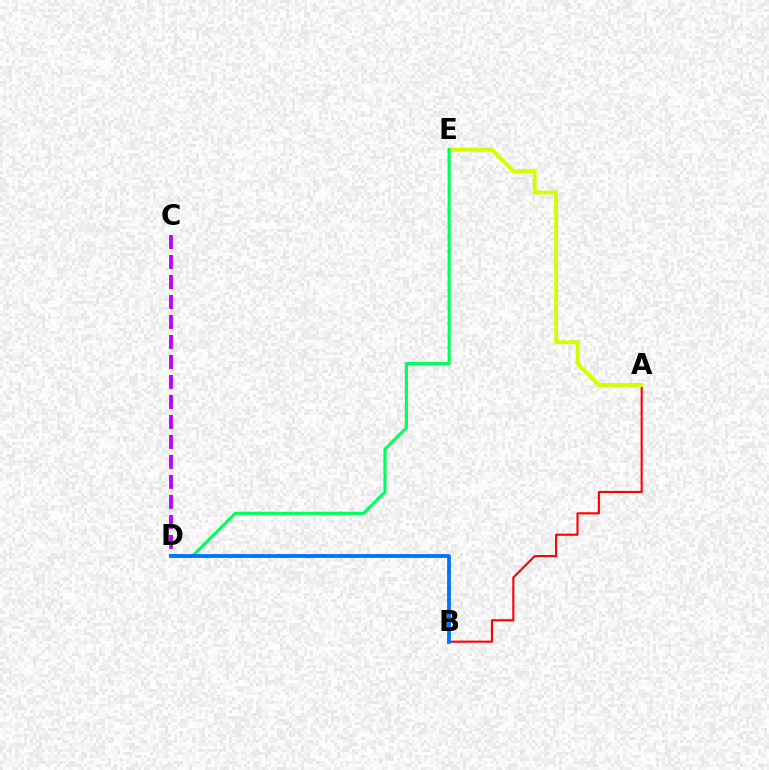{('A', 'B'): [{'color': '#ff0000', 'line_style': 'solid', 'thickness': 1.52}], ('A', 'E'): [{'color': '#d1ff00', 'line_style': 'solid', 'thickness': 2.78}], ('D', 'E'): [{'color': '#00ff5c', 'line_style': 'solid', 'thickness': 2.25}], ('C', 'D'): [{'color': '#b900ff', 'line_style': 'dashed', 'thickness': 2.72}], ('B', 'D'): [{'color': '#0074ff', 'line_style': 'solid', 'thickness': 2.76}]}